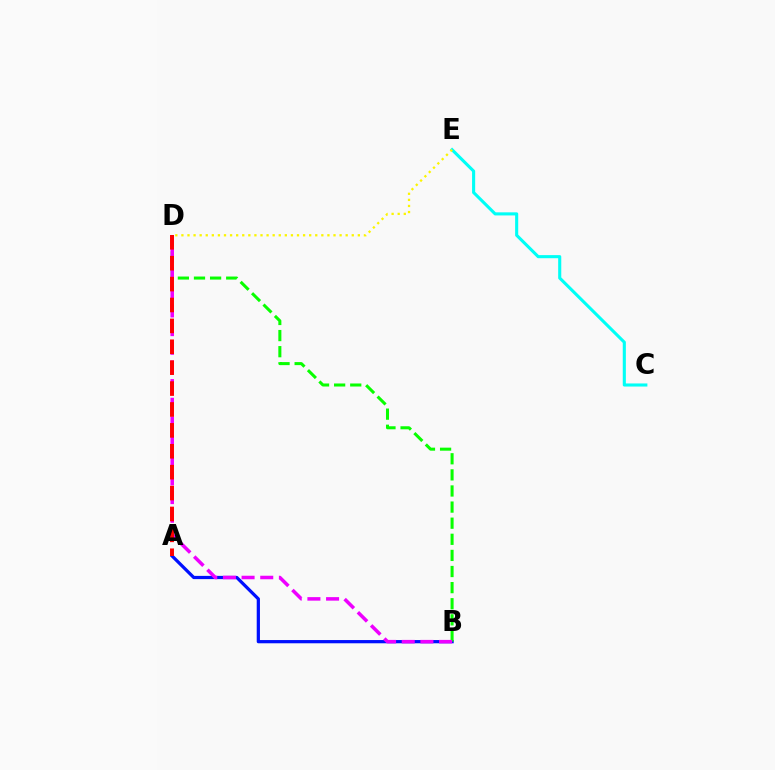{('A', 'B'): [{'color': '#0010ff', 'line_style': 'solid', 'thickness': 2.33}], ('B', 'D'): [{'color': '#08ff00', 'line_style': 'dashed', 'thickness': 2.19}, {'color': '#ee00ff', 'line_style': 'dashed', 'thickness': 2.54}], ('A', 'D'): [{'color': '#ff0000', 'line_style': 'dashed', 'thickness': 2.84}], ('C', 'E'): [{'color': '#00fff6', 'line_style': 'solid', 'thickness': 2.23}], ('D', 'E'): [{'color': '#fcf500', 'line_style': 'dotted', 'thickness': 1.65}]}